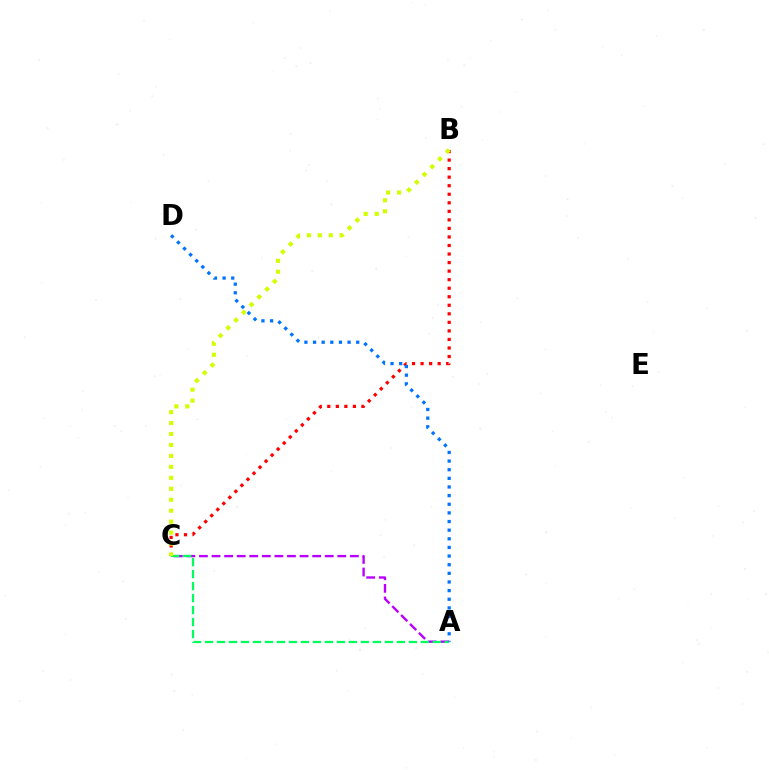{('B', 'C'): [{'color': '#ff0000', 'line_style': 'dotted', 'thickness': 2.32}, {'color': '#d1ff00', 'line_style': 'dotted', 'thickness': 2.98}], ('A', 'C'): [{'color': '#b900ff', 'line_style': 'dashed', 'thickness': 1.71}, {'color': '#00ff5c', 'line_style': 'dashed', 'thickness': 1.63}], ('A', 'D'): [{'color': '#0074ff', 'line_style': 'dotted', 'thickness': 2.35}]}